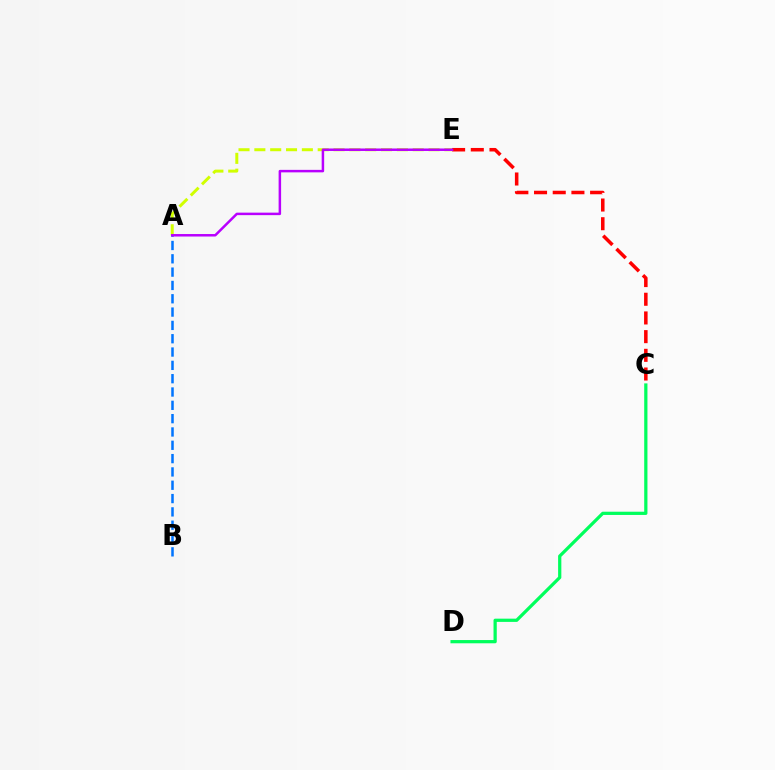{('A', 'E'): [{'color': '#d1ff00', 'line_style': 'dashed', 'thickness': 2.15}, {'color': '#b900ff', 'line_style': 'solid', 'thickness': 1.79}], ('C', 'D'): [{'color': '#00ff5c', 'line_style': 'solid', 'thickness': 2.33}], ('A', 'B'): [{'color': '#0074ff', 'line_style': 'dashed', 'thickness': 1.81}], ('C', 'E'): [{'color': '#ff0000', 'line_style': 'dashed', 'thickness': 2.54}]}